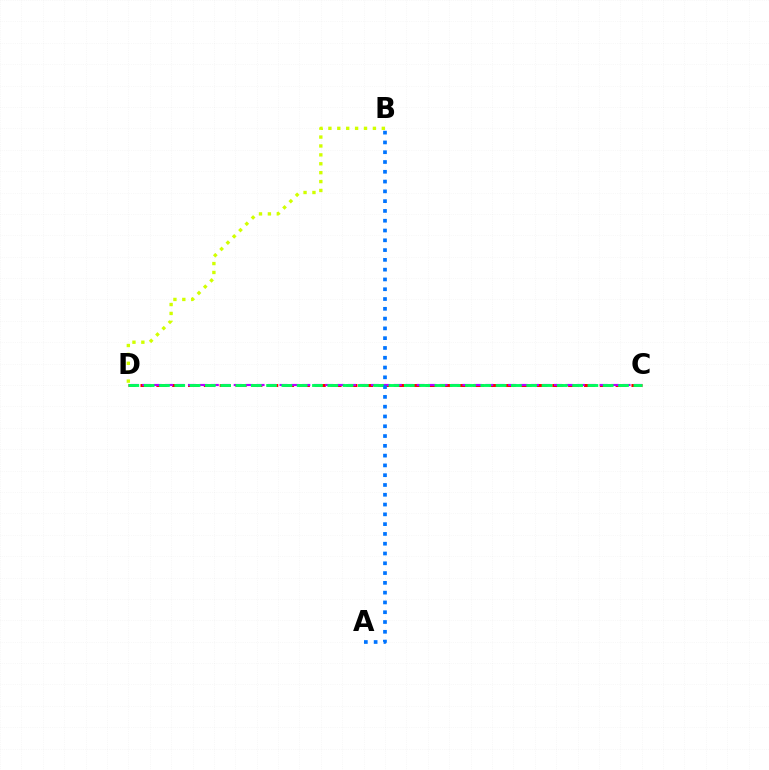{('C', 'D'): [{'color': '#ff0000', 'line_style': 'dashed', 'thickness': 2.15}, {'color': '#b900ff', 'line_style': 'dashed', 'thickness': 1.55}, {'color': '#00ff5c', 'line_style': 'dashed', 'thickness': 2.08}], ('A', 'B'): [{'color': '#0074ff', 'line_style': 'dotted', 'thickness': 2.66}], ('B', 'D'): [{'color': '#d1ff00', 'line_style': 'dotted', 'thickness': 2.42}]}